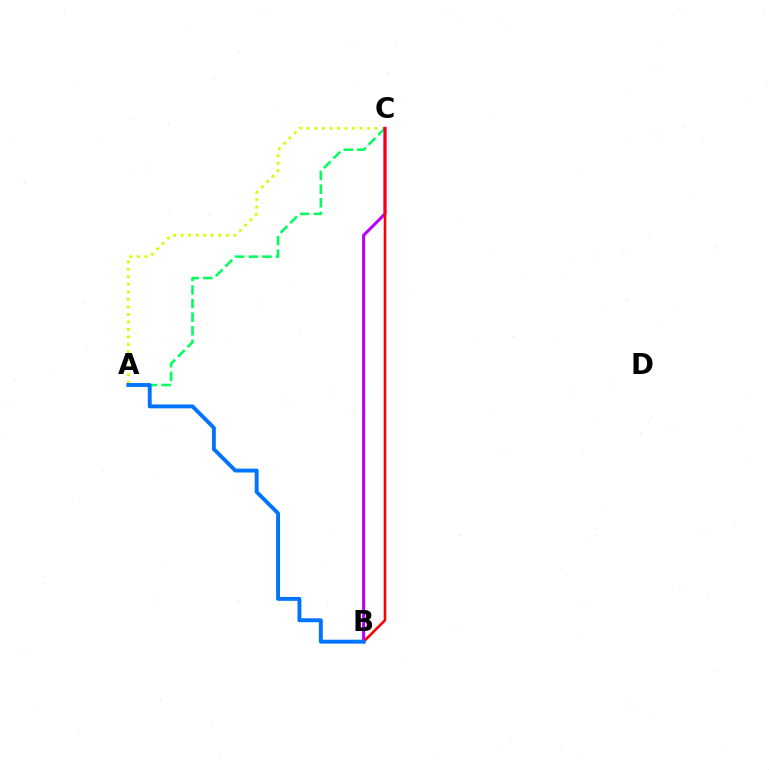{('A', 'C'): [{'color': '#d1ff00', 'line_style': 'dotted', 'thickness': 2.04}, {'color': '#00ff5c', 'line_style': 'dashed', 'thickness': 1.85}], ('B', 'C'): [{'color': '#b900ff', 'line_style': 'solid', 'thickness': 2.19}, {'color': '#ff0000', 'line_style': 'solid', 'thickness': 1.87}], ('A', 'B'): [{'color': '#0074ff', 'line_style': 'solid', 'thickness': 2.81}]}